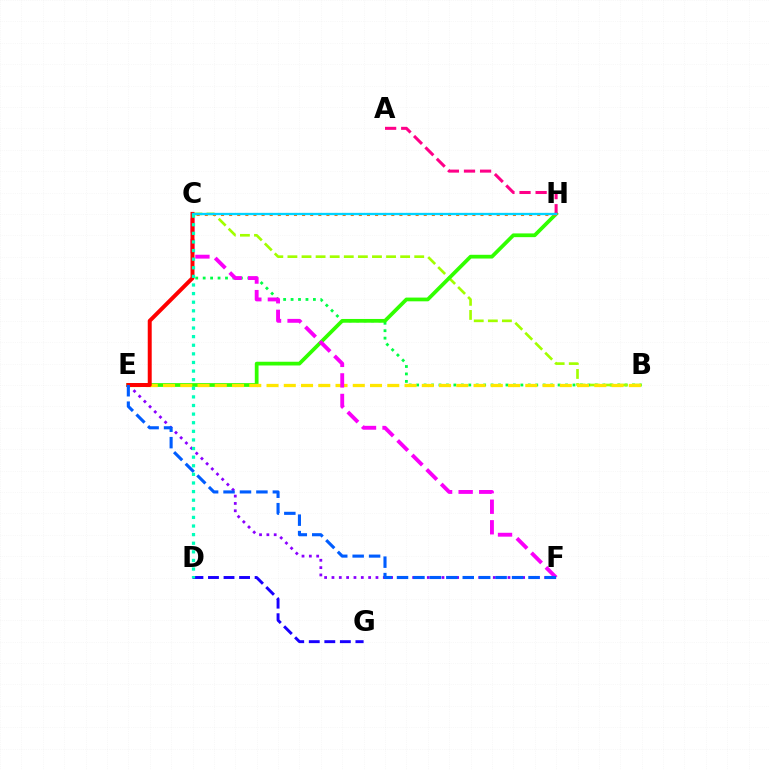{('B', 'C'): [{'color': '#00ff45', 'line_style': 'dotted', 'thickness': 2.02}, {'color': '#a2ff00', 'line_style': 'dashed', 'thickness': 1.91}], ('E', 'F'): [{'color': '#8a00ff', 'line_style': 'dotted', 'thickness': 1.99}, {'color': '#005dff', 'line_style': 'dashed', 'thickness': 2.23}], ('E', 'H'): [{'color': '#31ff00', 'line_style': 'solid', 'thickness': 2.69}], ('B', 'E'): [{'color': '#ffe600', 'line_style': 'dashed', 'thickness': 2.34}], ('C', 'H'): [{'color': '#ff7000', 'line_style': 'dotted', 'thickness': 2.2}, {'color': '#00d3ff', 'line_style': 'solid', 'thickness': 1.66}], ('C', 'F'): [{'color': '#fa00f9', 'line_style': 'dashed', 'thickness': 2.79}], ('D', 'G'): [{'color': '#1900ff', 'line_style': 'dashed', 'thickness': 2.11}], ('C', 'E'): [{'color': '#ff0000', 'line_style': 'solid', 'thickness': 2.86}], ('A', 'H'): [{'color': '#ff0088', 'line_style': 'dashed', 'thickness': 2.19}], ('C', 'D'): [{'color': '#00ffbb', 'line_style': 'dotted', 'thickness': 2.34}]}